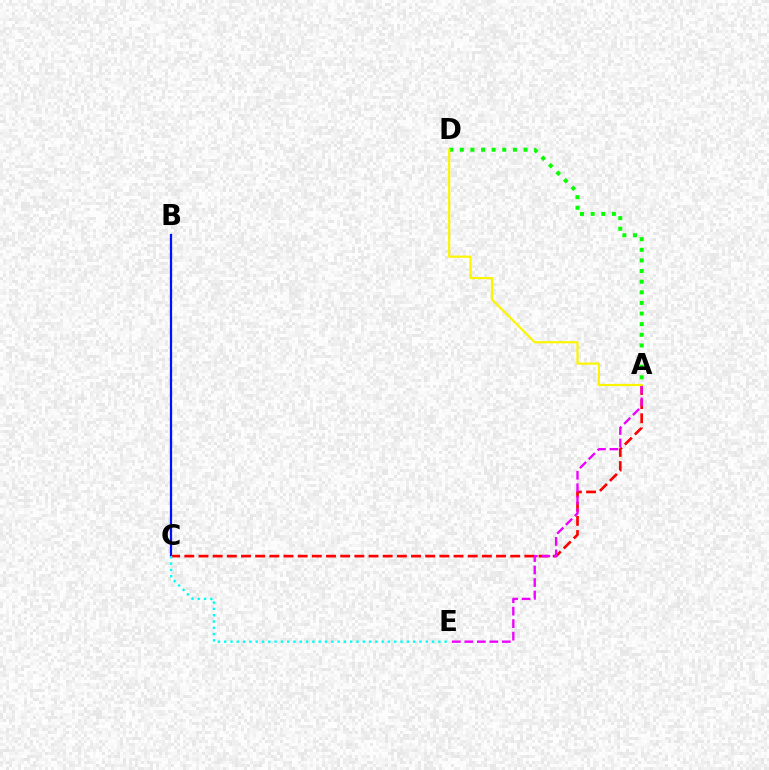{('B', 'C'): [{'color': '#0010ff', 'line_style': 'solid', 'thickness': 1.62}], ('A', 'C'): [{'color': '#ff0000', 'line_style': 'dashed', 'thickness': 1.92}], ('C', 'E'): [{'color': '#00fff6', 'line_style': 'dotted', 'thickness': 1.71}], ('A', 'D'): [{'color': '#08ff00', 'line_style': 'dotted', 'thickness': 2.89}, {'color': '#fcf500', 'line_style': 'solid', 'thickness': 1.57}], ('A', 'E'): [{'color': '#ee00ff', 'line_style': 'dashed', 'thickness': 1.7}]}